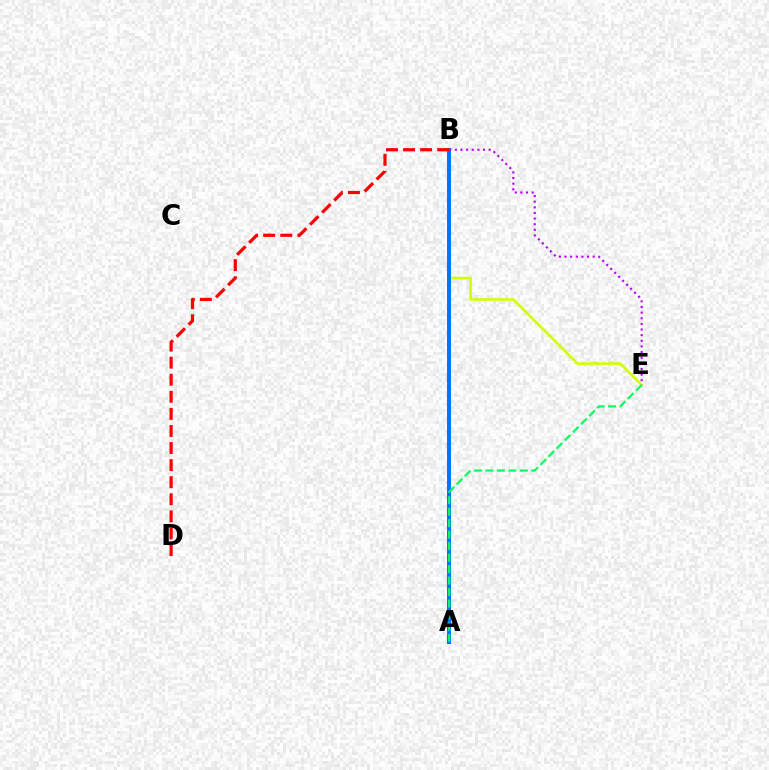{('B', 'E'): [{'color': '#d1ff00', 'line_style': 'solid', 'thickness': 1.88}, {'color': '#b900ff', 'line_style': 'dotted', 'thickness': 1.53}], ('A', 'B'): [{'color': '#0074ff', 'line_style': 'solid', 'thickness': 2.86}], ('A', 'E'): [{'color': '#00ff5c', 'line_style': 'dashed', 'thickness': 1.56}], ('B', 'D'): [{'color': '#ff0000', 'line_style': 'dashed', 'thickness': 2.32}]}